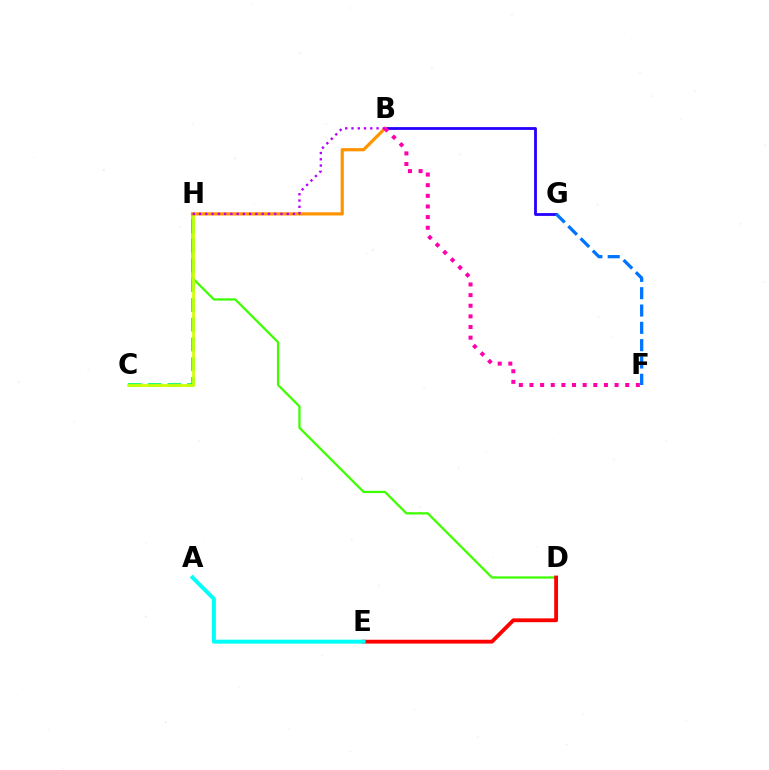{('B', 'G'): [{'color': '#2500ff', 'line_style': 'solid', 'thickness': 2.03}], ('D', 'H'): [{'color': '#3dff00', 'line_style': 'solid', 'thickness': 1.62}], ('D', 'E'): [{'color': '#ff0000', 'line_style': 'solid', 'thickness': 2.76}], ('C', 'H'): [{'color': '#00ff5c', 'line_style': 'dashed', 'thickness': 2.68}, {'color': '#d1ff00', 'line_style': 'solid', 'thickness': 1.94}], ('F', 'G'): [{'color': '#0074ff', 'line_style': 'dashed', 'thickness': 2.35}], ('A', 'E'): [{'color': '#00fff6', 'line_style': 'solid', 'thickness': 2.84}], ('B', 'H'): [{'color': '#ff9400', 'line_style': 'solid', 'thickness': 2.31}, {'color': '#b900ff', 'line_style': 'dotted', 'thickness': 1.7}], ('B', 'F'): [{'color': '#ff00ac', 'line_style': 'dotted', 'thickness': 2.89}]}